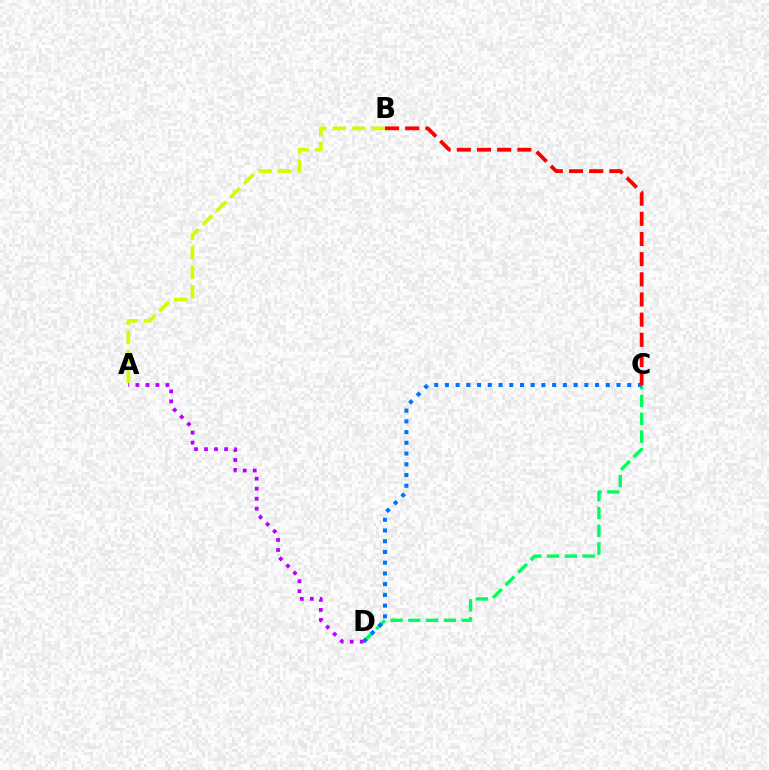{('A', 'B'): [{'color': '#d1ff00', 'line_style': 'dashed', 'thickness': 2.65}], ('C', 'D'): [{'color': '#00ff5c', 'line_style': 'dashed', 'thickness': 2.42}, {'color': '#0074ff', 'line_style': 'dotted', 'thickness': 2.91}], ('A', 'D'): [{'color': '#b900ff', 'line_style': 'dotted', 'thickness': 2.72}], ('B', 'C'): [{'color': '#ff0000', 'line_style': 'dashed', 'thickness': 2.74}]}